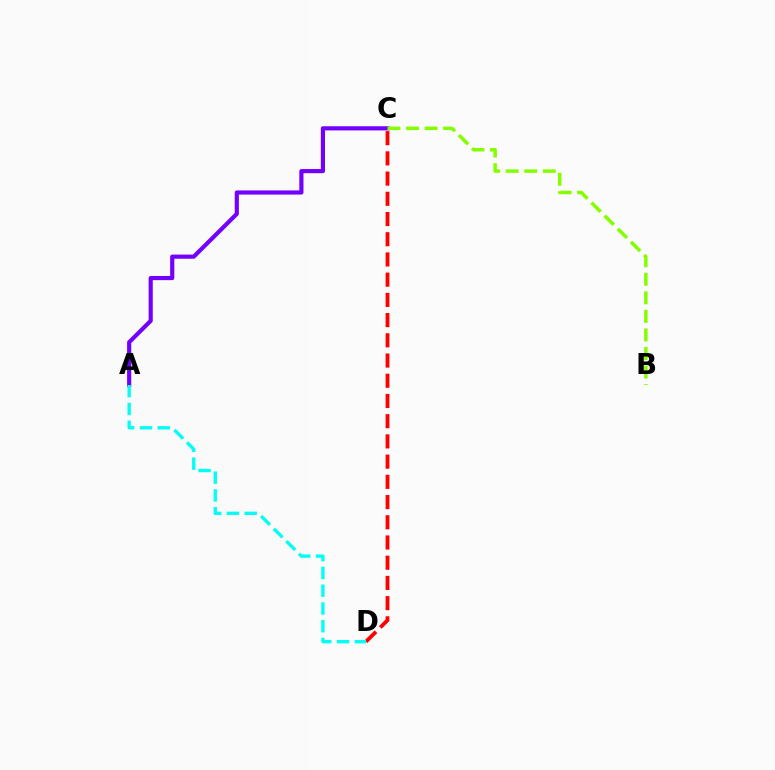{('C', 'D'): [{'color': '#ff0000', 'line_style': 'dashed', 'thickness': 2.75}], ('A', 'C'): [{'color': '#7200ff', 'line_style': 'solid', 'thickness': 2.99}], ('B', 'C'): [{'color': '#84ff00', 'line_style': 'dashed', 'thickness': 2.52}], ('A', 'D'): [{'color': '#00fff6', 'line_style': 'dashed', 'thickness': 2.42}]}